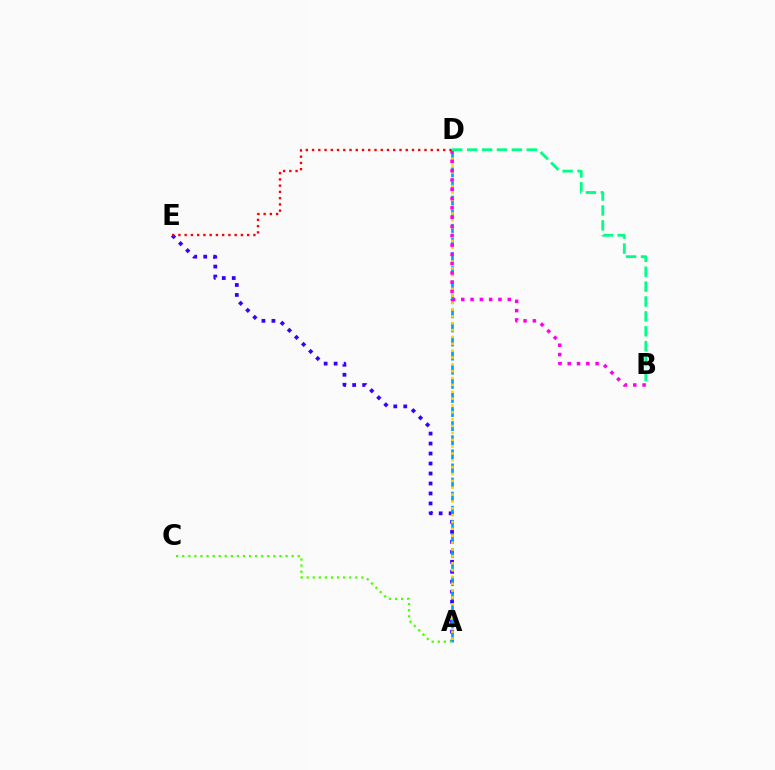{('A', 'E'): [{'color': '#3700ff', 'line_style': 'dotted', 'thickness': 2.71}], ('A', 'D'): [{'color': '#009eff', 'line_style': 'dashed', 'thickness': 1.92}, {'color': '#ffd500', 'line_style': 'dotted', 'thickness': 1.86}], ('B', 'D'): [{'color': '#ff00ed', 'line_style': 'dotted', 'thickness': 2.53}, {'color': '#00ff86', 'line_style': 'dashed', 'thickness': 2.02}], ('A', 'C'): [{'color': '#4fff00', 'line_style': 'dotted', 'thickness': 1.65}], ('D', 'E'): [{'color': '#ff0000', 'line_style': 'dotted', 'thickness': 1.7}]}